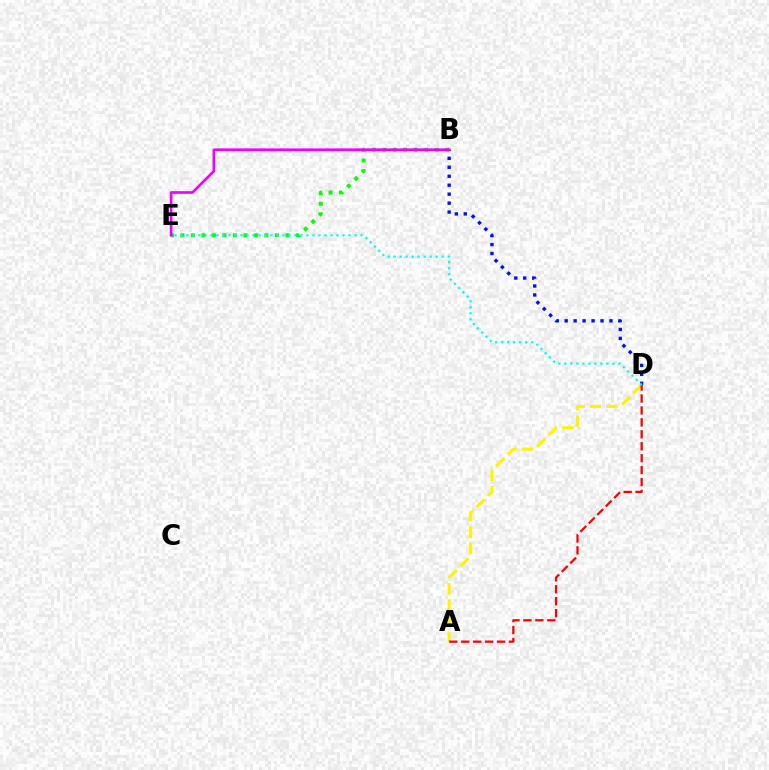{('A', 'D'): [{'color': '#fcf500', 'line_style': 'dashed', 'thickness': 2.23}, {'color': '#ff0000', 'line_style': 'dashed', 'thickness': 1.62}], ('B', 'E'): [{'color': '#08ff00', 'line_style': 'dotted', 'thickness': 2.85}, {'color': '#ee00ff', 'line_style': 'solid', 'thickness': 1.91}], ('B', 'D'): [{'color': '#0010ff', 'line_style': 'dotted', 'thickness': 2.43}], ('D', 'E'): [{'color': '#00fff6', 'line_style': 'dotted', 'thickness': 1.63}]}